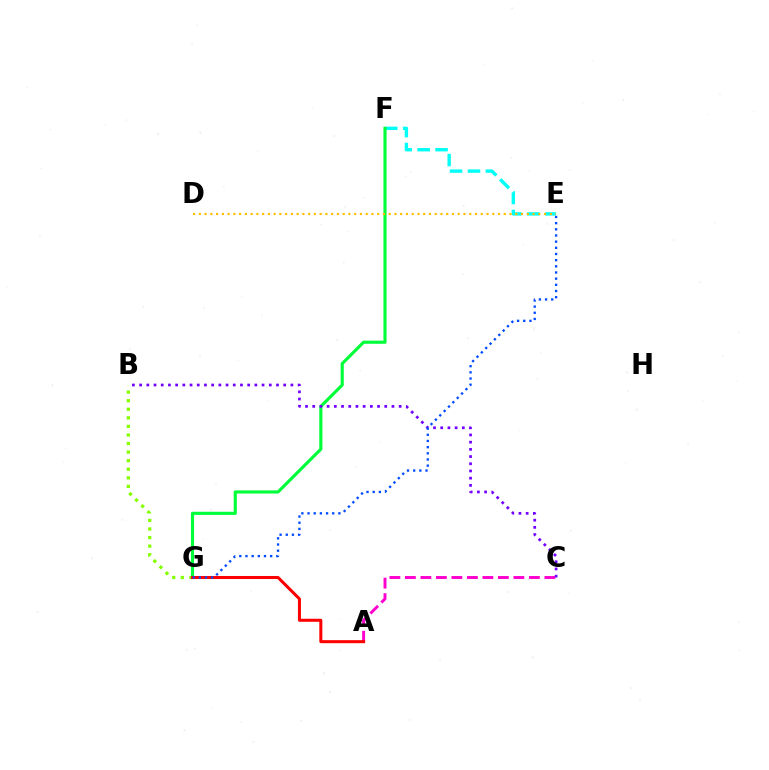{('B', 'G'): [{'color': '#84ff00', 'line_style': 'dotted', 'thickness': 2.33}], ('E', 'F'): [{'color': '#00fff6', 'line_style': 'dashed', 'thickness': 2.44}], ('A', 'C'): [{'color': '#ff00cf', 'line_style': 'dashed', 'thickness': 2.11}], ('F', 'G'): [{'color': '#00ff39', 'line_style': 'solid', 'thickness': 2.26}], ('B', 'C'): [{'color': '#7200ff', 'line_style': 'dotted', 'thickness': 1.96}], ('A', 'G'): [{'color': '#ff0000', 'line_style': 'solid', 'thickness': 2.18}], ('D', 'E'): [{'color': '#ffbd00', 'line_style': 'dotted', 'thickness': 1.56}], ('E', 'G'): [{'color': '#004bff', 'line_style': 'dotted', 'thickness': 1.68}]}